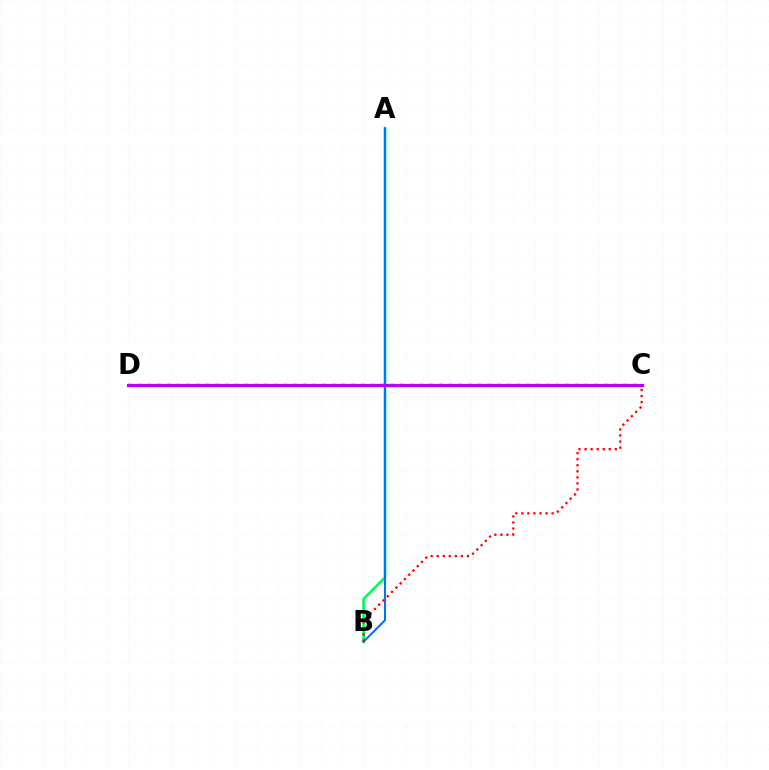{('A', 'B'): [{'color': '#00ff5c', 'line_style': 'solid', 'thickness': 1.96}, {'color': '#0074ff', 'line_style': 'solid', 'thickness': 1.5}], ('C', 'D'): [{'color': '#d1ff00', 'line_style': 'dotted', 'thickness': 2.64}, {'color': '#b900ff', 'line_style': 'solid', 'thickness': 2.32}], ('B', 'C'): [{'color': '#ff0000', 'line_style': 'dotted', 'thickness': 1.64}]}